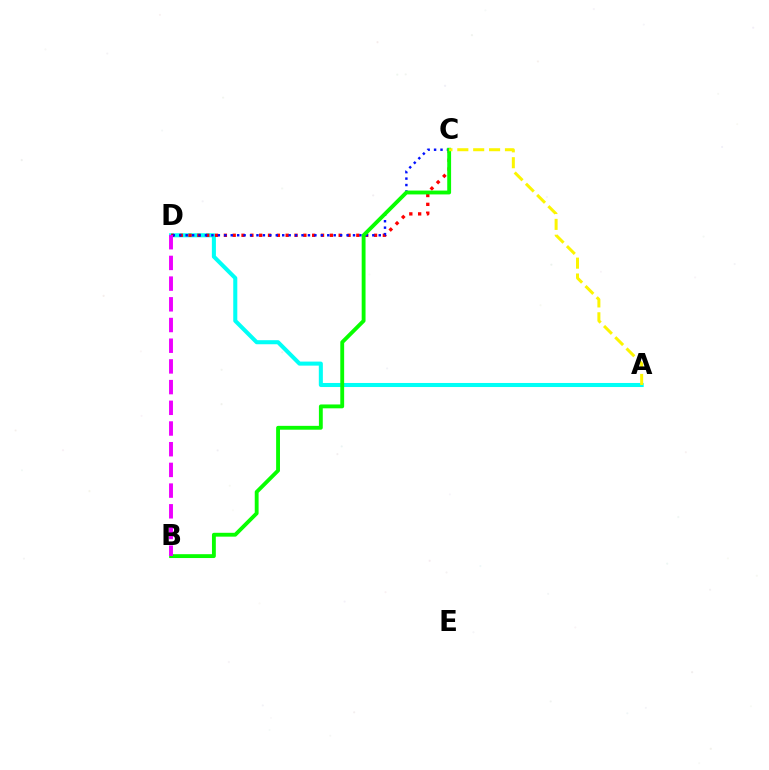{('A', 'D'): [{'color': '#00fff6', 'line_style': 'solid', 'thickness': 2.92}], ('C', 'D'): [{'color': '#ff0000', 'line_style': 'dotted', 'thickness': 2.4}, {'color': '#0010ff', 'line_style': 'dotted', 'thickness': 1.75}], ('B', 'C'): [{'color': '#08ff00', 'line_style': 'solid', 'thickness': 2.77}], ('A', 'C'): [{'color': '#fcf500', 'line_style': 'dashed', 'thickness': 2.16}], ('B', 'D'): [{'color': '#ee00ff', 'line_style': 'dashed', 'thickness': 2.81}]}